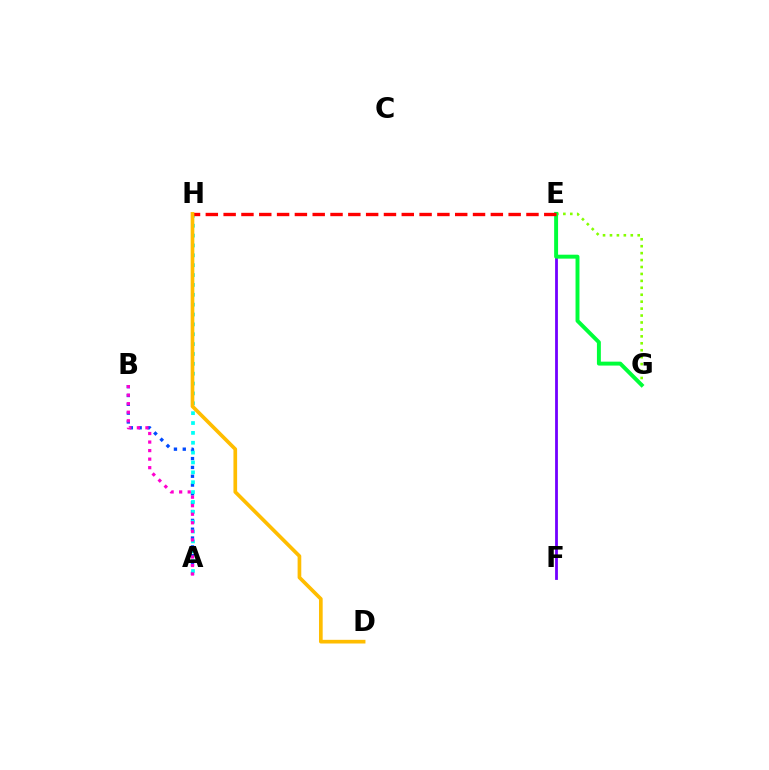{('E', 'F'): [{'color': '#7200ff', 'line_style': 'solid', 'thickness': 2.01}], ('A', 'B'): [{'color': '#004bff', 'line_style': 'dotted', 'thickness': 2.4}, {'color': '#ff00cf', 'line_style': 'dotted', 'thickness': 2.32}], ('A', 'H'): [{'color': '#00fff6', 'line_style': 'dotted', 'thickness': 2.68}], ('E', 'G'): [{'color': '#84ff00', 'line_style': 'dotted', 'thickness': 1.88}, {'color': '#00ff39', 'line_style': 'solid', 'thickness': 2.83}], ('E', 'H'): [{'color': '#ff0000', 'line_style': 'dashed', 'thickness': 2.42}], ('D', 'H'): [{'color': '#ffbd00', 'line_style': 'solid', 'thickness': 2.65}]}